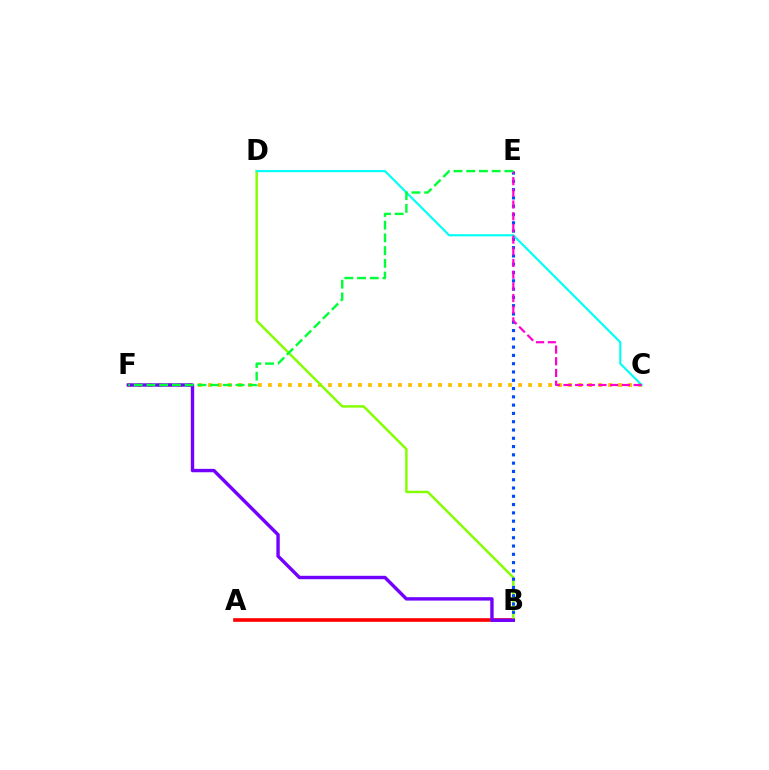{('A', 'B'): [{'color': '#ff0000', 'line_style': 'solid', 'thickness': 2.62}], ('C', 'F'): [{'color': '#ffbd00', 'line_style': 'dotted', 'thickness': 2.72}], ('B', 'D'): [{'color': '#84ff00', 'line_style': 'solid', 'thickness': 1.77}], ('B', 'E'): [{'color': '#004bff', 'line_style': 'dotted', 'thickness': 2.25}], ('C', 'D'): [{'color': '#00fff6', 'line_style': 'solid', 'thickness': 1.53}], ('C', 'E'): [{'color': '#ff00cf', 'line_style': 'dashed', 'thickness': 1.59}], ('B', 'F'): [{'color': '#7200ff', 'line_style': 'solid', 'thickness': 2.44}], ('E', 'F'): [{'color': '#00ff39', 'line_style': 'dashed', 'thickness': 1.73}]}